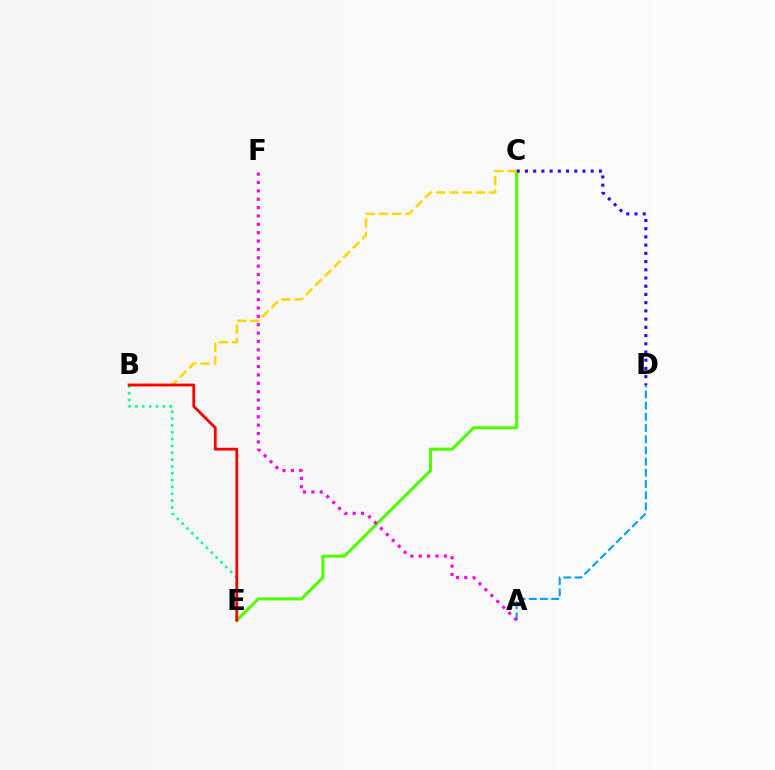{('A', 'D'): [{'color': '#009eff', 'line_style': 'dashed', 'thickness': 1.52}], ('C', 'E'): [{'color': '#4fff00', 'line_style': 'solid', 'thickness': 2.2}], ('C', 'D'): [{'color': '#3700ff', 'line_style': 'dotted', 'thickness': 2.23}], ('B', 'C'): [{'color': '#ffd500', 'line_style': 'dashed', 'thickness': 1.8}], ('B', 'E'): [{'color': '#00ff86', 'line_style': 'dotted', 'thickness': 1.86}, {'color': '#ff0000', 'line_style': 'solid', 'thickness': 2.01}], ('A', 'F'): [{'color': '#ff00ed', 'line_style': 'dotted', 'thickness': 2.27}]}